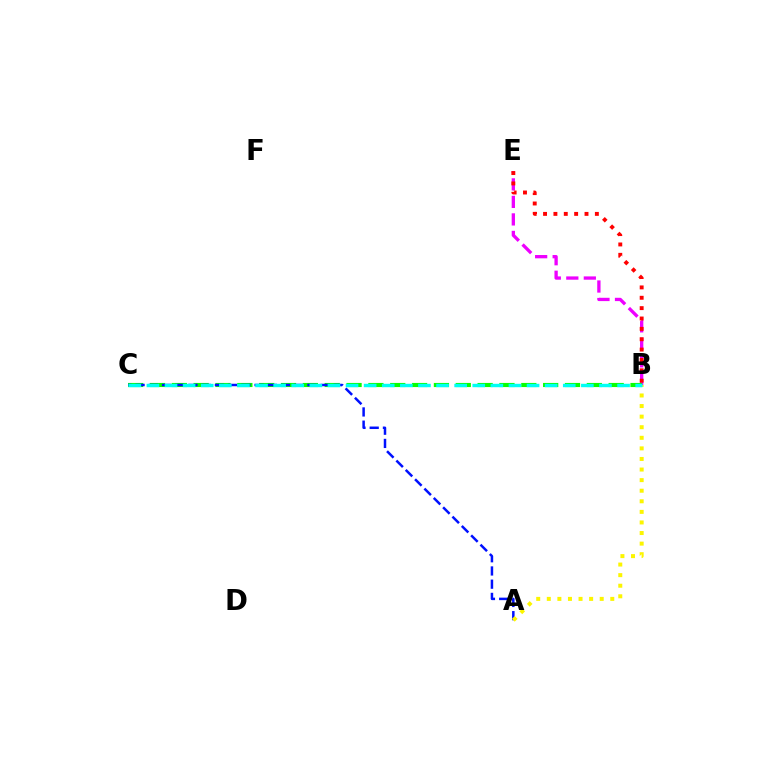{('B', 'E'): [{'color': '#ee00ff', 'line_style': 'dashed', 'thickness': 2.38}, {'color': '#ff0000', 'line_style': 'dotted', 'thickness': 2.82}], ('B', 'C'): [{'color': '#08ff00', 'line_style': 'dashed', 'thickness': 2.97}, {'color': '#00fff6', 'line_style': 'dashed', 'thickness': 2.46}], ('A', 'C'): [{'color': '#0010ff', 'line_style': 'dashed', 'thickness': 1.8}], ('A', 'B'): [{'color': '#fcf500', 'line_style': 'dotted', 'thickness': 2.87}]}